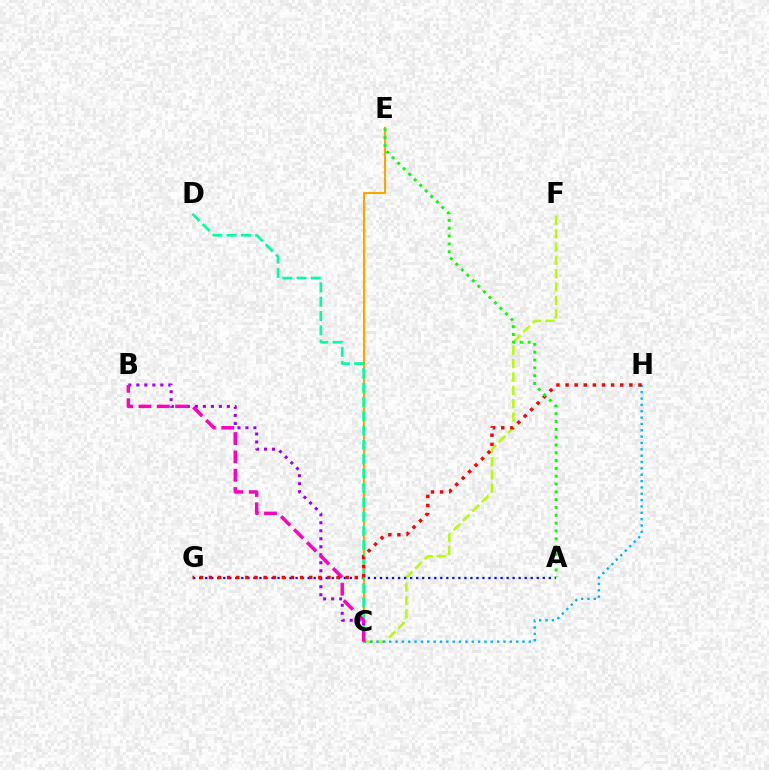{('C', 'E'): [{'color': '#ffa500', 'line_style': 'solid', 'thickness': 1.52}], ('B', 'C'): [{'color': '#9b00ff', 'line_style': 'dotted', 'thickness': 2.17}, {'color': '#ff00bd', 'line_style': 'dashed', 'thickness': 2.49}], ('C', 'F'): [{'color': '#b3ff00', 'line_style': 'dashed', 'thickness': 1.81}], ('C', 'H'): [{'color': '#00b5ff', 'line_style': 'dotted', 'thickness': 1.72}], ('A', 'G'): [{'color': '#0010ff', 'line_style': 'dotted', 'thickness': 1.64}], ('C', 'D'): [{'color': '#00ff9d', 'line_style': 'dashed', 'thickness': 1.94}], ('G', 'H'): [{'color': '#ff0000', 'line_style': 'dotted', 'thickness': 2.48}], ('A', 'E'): [{'color': '#08ff00', 'line_style': 'dotted', 'thickness': 2.12}]}